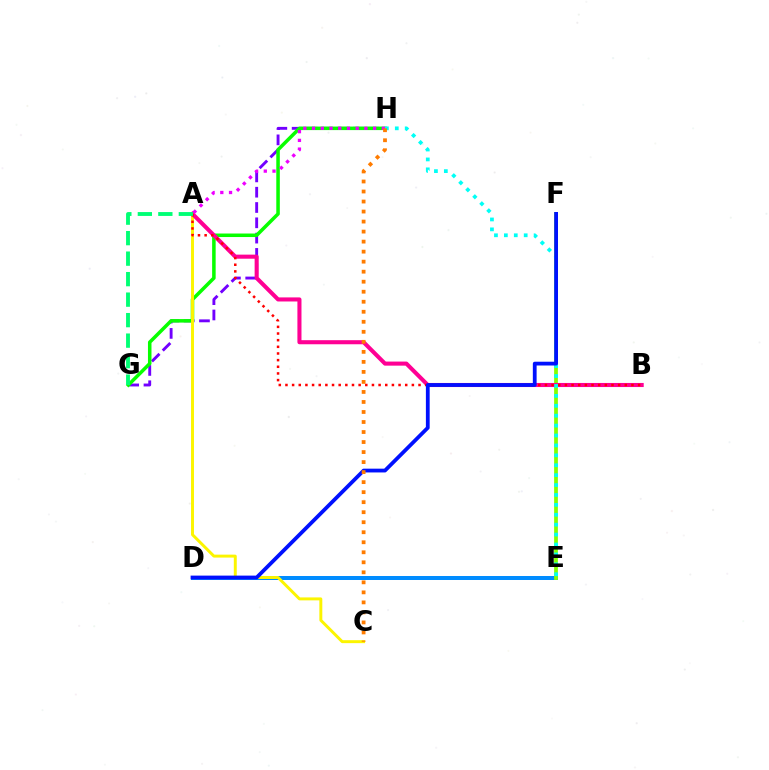{('G', 'H'): [{'color': '#7200ff', 'line_style': 'dashed', 'thickness': 2.08}, {'color': '#08ff00', 'line_style': 'solid', 'thickness': 2.54}], ('D', 'E'): [{'color': '#008cff', 'line_style': 'solid', 'thickness': 2.88}], ('A', 'C'): [{'color': '#fcf500', 'line_style': 'solid', 'thickness': 2.12}], ('E', 'F'): [{'color': '#84ff00', 'line_style': 'solid', 'thickness': 2.71}], ('A', 'B'): [{'color': '#ff0094', 'line_style': 'solid', 'thickness': 2.93}, {'color': '#ff0000', 'line_style': 'dotted', 'thickness': 1.81}], ('E', 'H'): [{'color': '#00fff6', 'line_style': 'dotted', 'thickness': 2.69}], ('A', 'G'): [{'color': '#00ff74', 'line_style': 'dashed', 'thickness': 2.78}], ('D', 'F'): [{'color': '#0010ff', 'line_style': 'solid', 'thickness': 2.72}], ('A', 'H'): [{'color': '#ee00ff', 'line_style': 'dotted', 'thickness': 2.37}], ('C', 'H'): [{'color': '#ff7c00', 'line_style': 'dotted', 'thickness': 2.72}]}